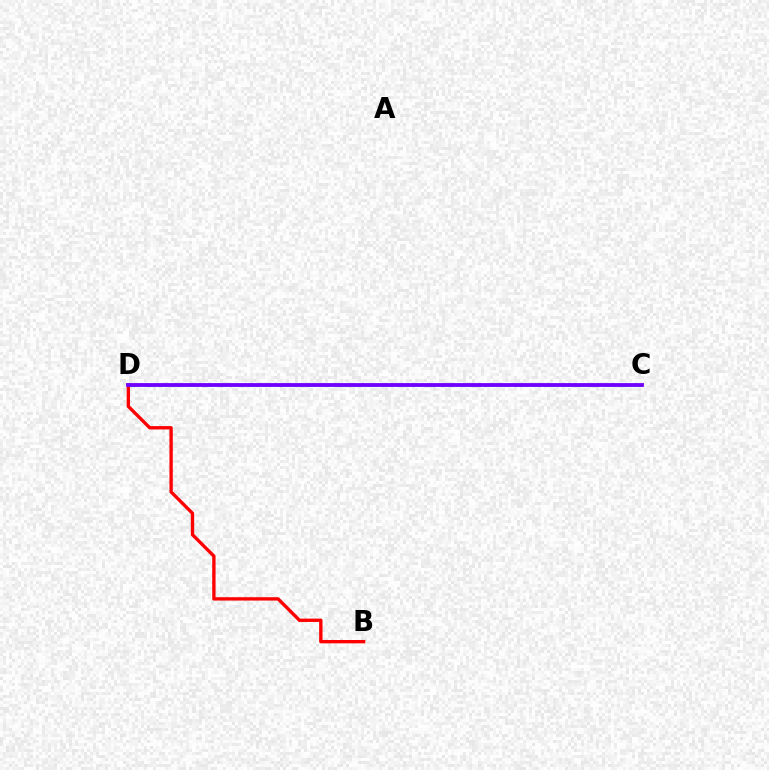{('C', 'D'): [{'color': '#00fff6', 'line_style': 'dashed', 'thickness': 2.02}, {'color': '#84ff00', 'line_style': 'dotted', 'thickness': 1.61}, {'color': '#7200ff', 'line_style': 'solid', 'thickness': 2.75}], ('B', 'D'): [{'color': '#ff0000', 'line_style': 'solid', 'thickness': 2.41}]}